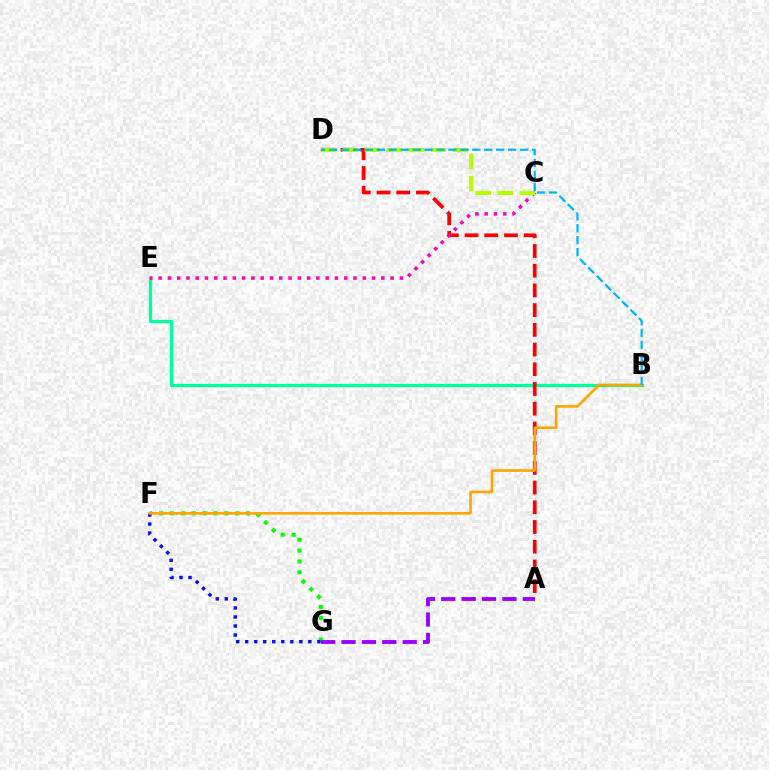{('B', 'E'): [{'color': '#00ff9d', 'line_style': 'solid', 'thickness': 2.35}], ('A', 'D'): [{'color': '#ff0000', 'line_style': 'dashed', 'thickness': 2.68}], ('C', 'E'): [{'color': '#ff00bd', 'line_style': 'dotted', 'thickness': 2.52}], ('F', 'G'): [{'color': '#08ff00', 'line_style': 'dotted', 'thickness': 2.95}, {'color': '#0010ff', 'line_style': 'dotted', 'thickness': 2.45}], ('A', 'G'): [{'color': '#9b00ff', 'line_style': 'dashed', 'thickness': 2.77}], ('C', 'D'): [{'color': '#b3ff00', 'line_style': 'dashed', 'thickness': 2.99}], ('B', 'F'): [{'color': '#ffa500', 'line_style': 'solid', 'thickness': 1.87}], ('B', 'D'): [{'color': '#00b5ff', 'line_style': 'dashed', 'thickness': 1.62}]}